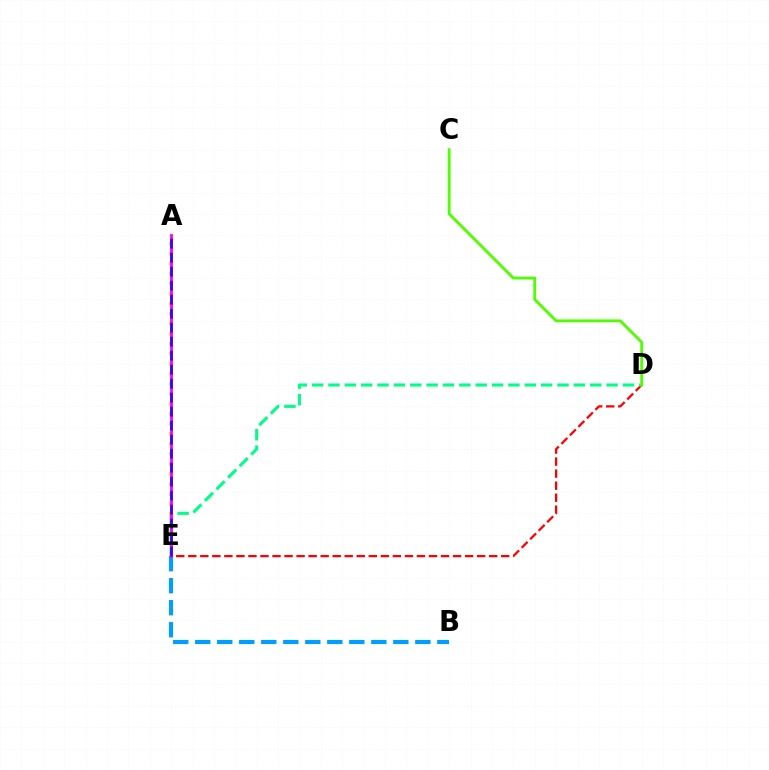{('D', 'E'): [{'color': '#ff0000', 'line_style': 'dashed', 'thickness': 1.64}, {'color': '#00ff86', 'line_style': 'dashed', 'thickness': 2.22}], ('B', 'E'): [{'color': '#009eff', 'line_style': 'dashed', 'thickness': 2.99}], ('C', 'D'): [{'color': '#4fff00', 'line_style': 'solid', 'thickness': 2.05}], ('A', 'E'): [{'color': '#ffd500', 'line_style': 'dotted', 'thickness': 2.72}, {'color': '#ff00ed', 'line_style': 'solid', 'thickness': 2.03}, {'color': '#3700ff', 'line_style': 'dashed', 'thickness': 1.9}]}